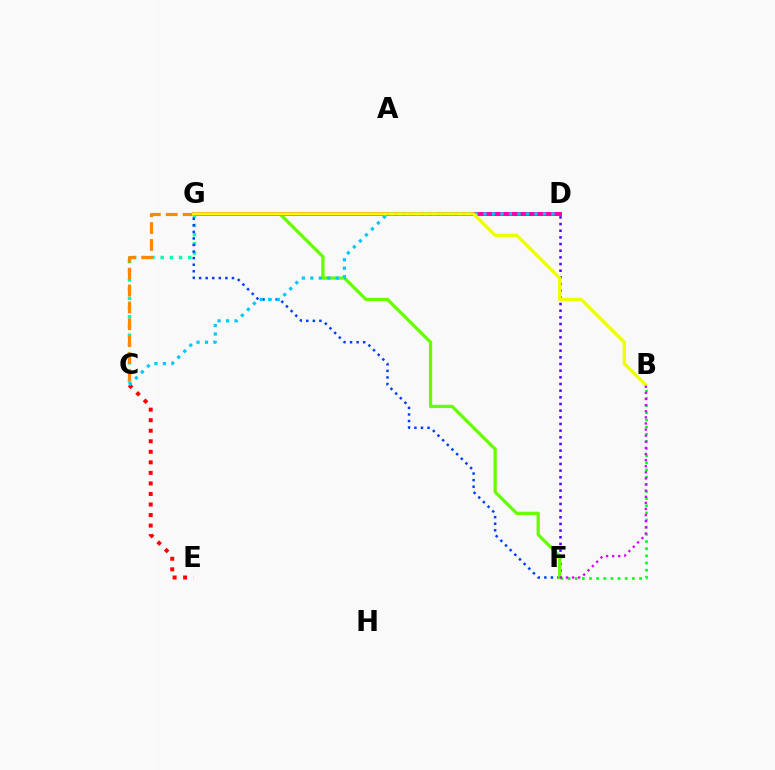{('C', 'G'): [{'color': '#00ffaf', 'line_style': 'dotted', 'thickness': 2.5}, {'color': '#ff8800', 'line_style': 'dashed', 'thickness': 2.29}], ('C', 'E'): [{'color': '#ff0000', 'line_style': 'dotted', 'thickness': 2.86}], ('D', 'F'): [{'color': '#4f00ff', 'line_style': 'dotted', 'thickness': 1.81}], ('F', 'G'): [{'color': '#003fff', 'line_style': 'dotted', 'thickness': 1.78}, {'color': '#66ff00', 'line_style': 'solid', 'thickness': 2.35}], ('B', 'F'): [{'color': '#00ff27', 'line_style': 'dotted', 'thickness': 1.94}, {'color': '#d600ff', 'line_style': 'dotted', 'thickness': 1.66}], ('D', 'G'): [{'color': '#ff00a0', 'line_style': 'solid', 'thickness': 2.85}], ('C', 'D'): [{'color': '#00c7ff', 'line_style': 'dotted', 'thickness': 2.31}], ('B', 'G'): [{'color': '#eeff00', 'line_style': 'solid', 'thickness': 2.39}]}